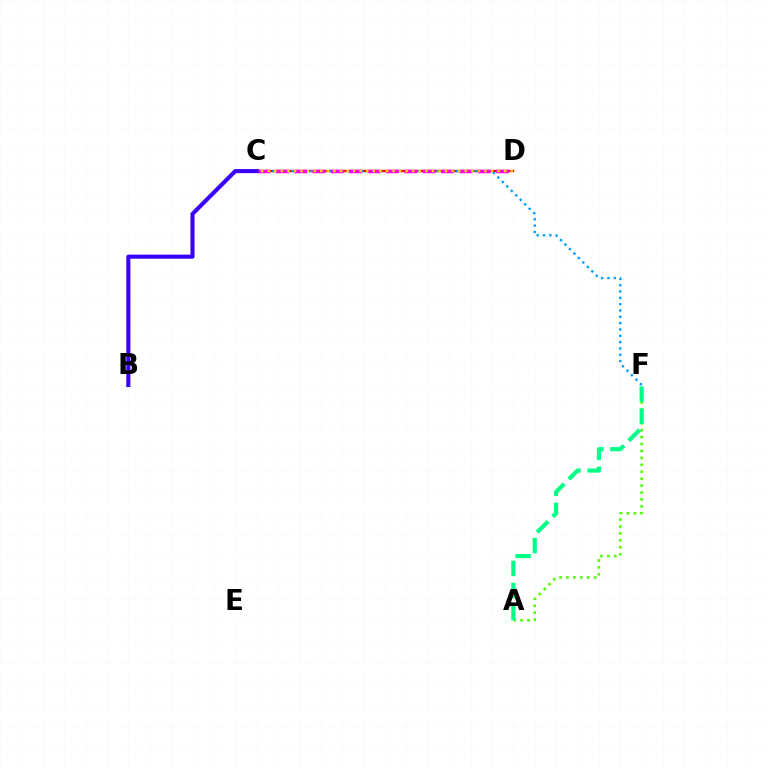{('A', 'F'): [{'color': '#4fff00', 'line_style': 'dotted', 'thickness': 1.88}, {'color': '#00ff86', 'line_style': 'dashed', 'thickness': 3.0}], ('C', 'D'): [{'color': '#ff0000', 'line_style': 'solid', 'thickness': 1.7}, {'color': '#ff00ed', 'line_style': 'dashed', 'thickness': 2.49}, {'color': '#ffd500', 'line_style': 'dotted', 'thickness': 1.78}], ('C', 'F'): [{'color': '#009eff', 'line_style': 'dotted', 'thickness': 1.72}], ('B', 'C'): [{'color': '#3700ff', 'line_style': 'solid', 'thickness': 2.93}]}